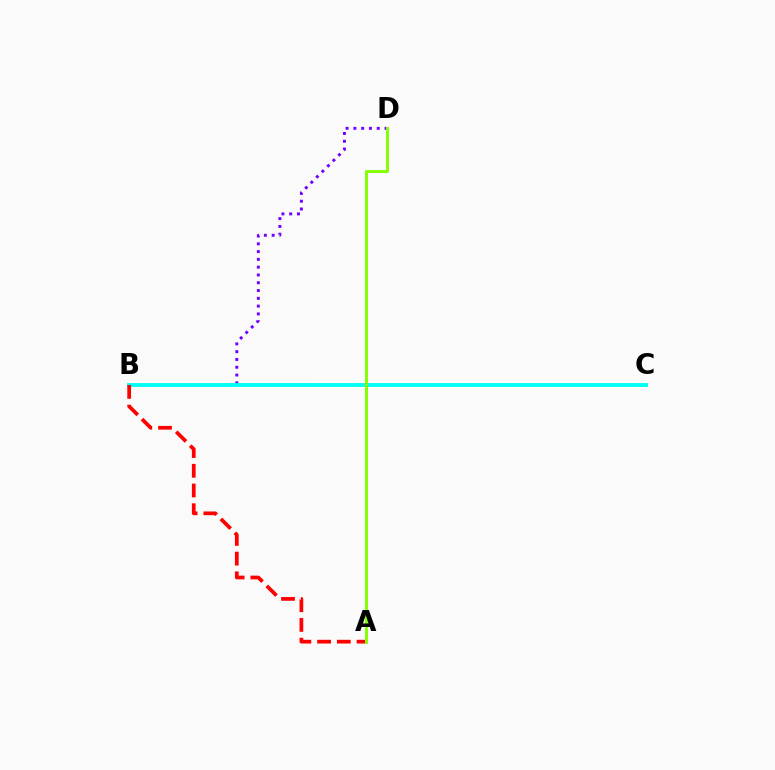{('B', 'D'): [{'color': '#7200ff', 'line_style': 'dotted', 'thickness': 2.12}], ('B', 'C'): [{'color': '#00fff6', 'line_style': 'solid', 'thickness': 2.77}], ('A', 'B'): [{'color': '#ff0000', 'line_style': 'dashed', 'thickness': 2.68}], ('A', 'D'): [{'color': '#84ff00', 'line_style': 'solid', 'thickness': 2.1}]}